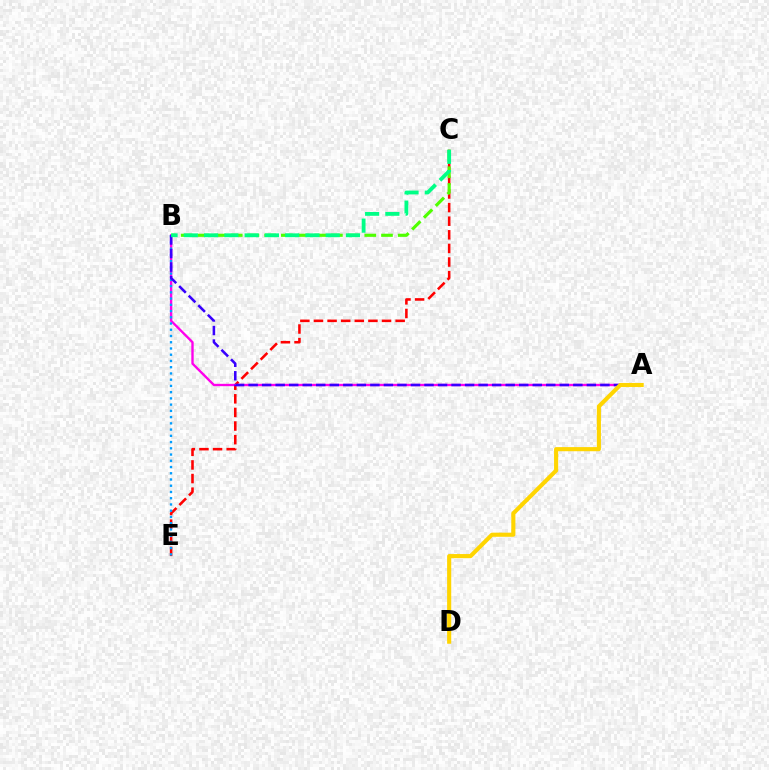{('C', 'E'): [{'color': '#ff0000', 'line_style': 'dashed', 'thickness': 1.85}], ('A', 'B'): [{'color': '#ff00ed', 'line_style': 'solid', 'thickness': 1.7}, {'color': '#3700ff', 'line_style': 'dashed', 'thickness': 1.84}], ('B', 'C'): [{'color': '#4fff00', 'line_style': 'dashed', 'thickness': 2.27}, {'color': '#00ff86', 'line_style': 'dashed', 'thickness': 2.75}], ('B', 'E'): [{'color': '#009eff', 'line_style': 'dotted', 'thickness': 1.7}], ('A', 'D'): [{'color': '#ffd500', 'line_style': 'solid', 'thickness': 2.96}]}